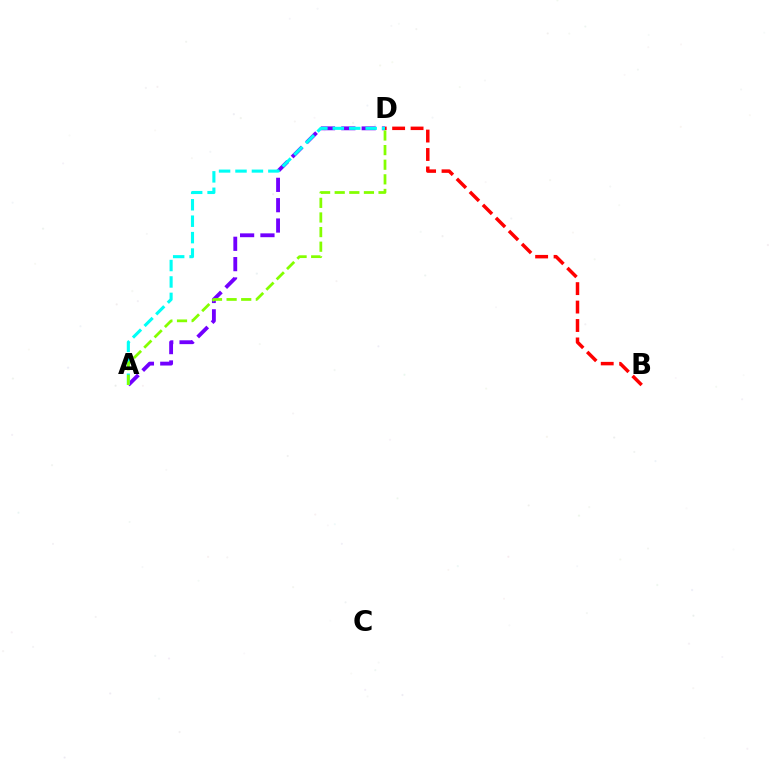{('B', 'D'): [{'color': '#ff0000', 'line_style': 'dashed', 'thickness': 2.5}], ('A', 'D'): [{'color': '#7200ff', 'line_style': 'dashed', 'thickness': 2.76}, {'color': '#00fff6', 'line_style': 'dashed', 'thickness': 2.23}, {'color': '#84ff00', 'line_style': 'dashed', 'thickness': 1.99}]}